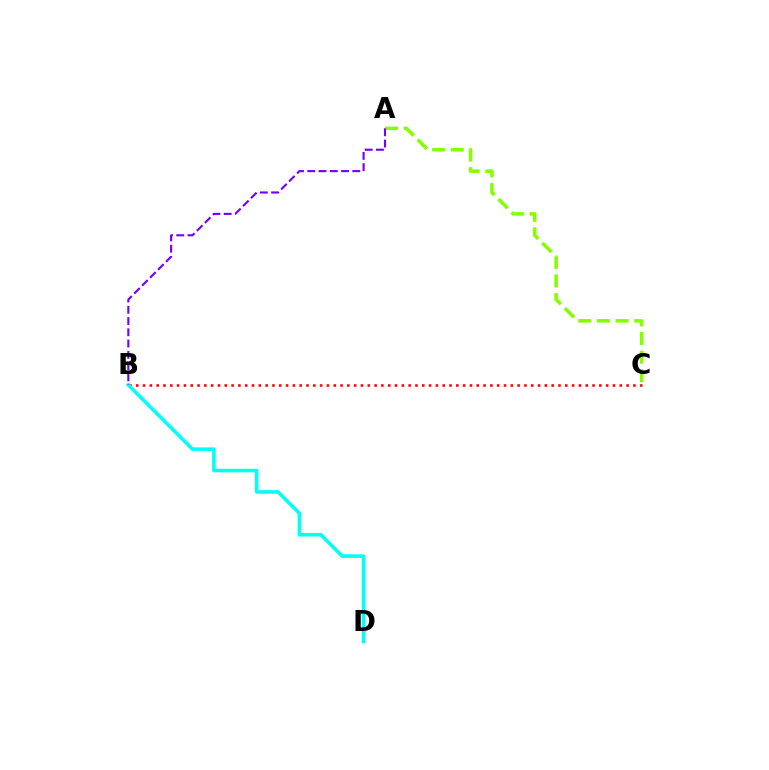{('A', 'C'): [{'color': '#84ff00', 'line_style': 'dashed', 'thickness': 2.53}], ('B', 'C'): [{'color': '#ff0000', 'line_style': 'dotted', 'thickness': 1.85}], ('B', 'D'): [{'color': '#00fff6', 'line_style': 'solid', 'thickness': 2.56}], ('A', 'B'): [{'color': '#7200ff', 'line_style': 'dashed', 'thickness': 1.53}]}